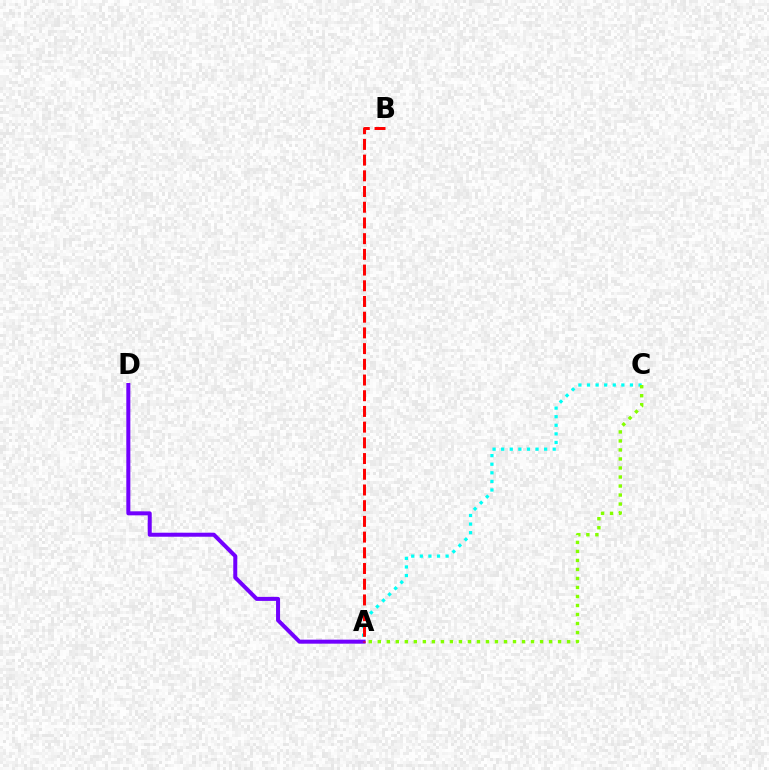{('A', 'D'): [{'color': '#7200ff', 'line_style': 'solid', 'thickness': 2.89}], ('A', 'C'): [{'color': '#00fff6', 'line_style': 'dotted', 'thickness': 2.33}, {'color': '#84ff00', 'line_style': 'dotted', 'thickness': 2.45}], ('A', 'B'): [{'color': '#ff0000', 'line_style': 'dashed', 'thickness': 2.13}]}